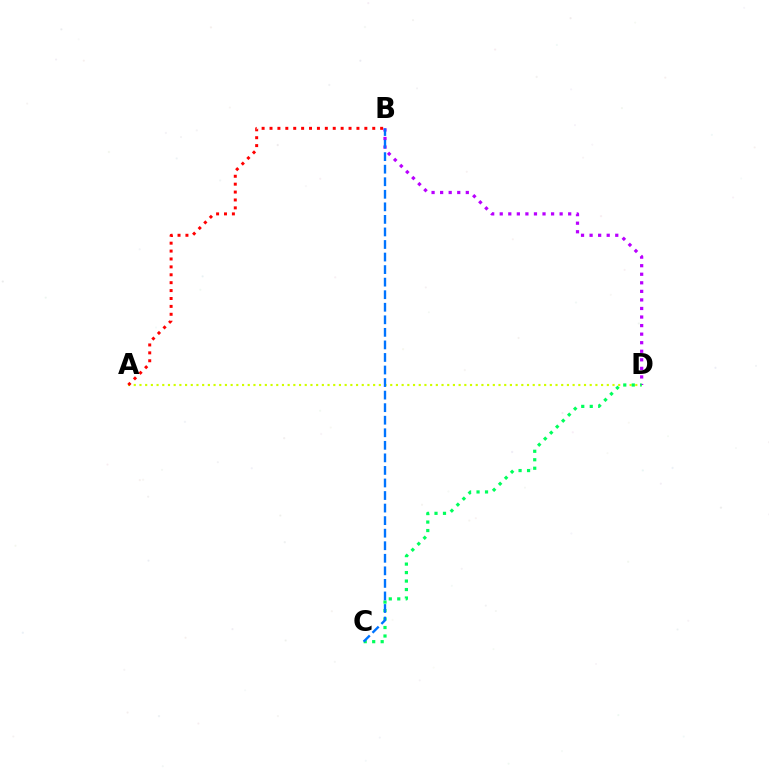{('A', 'D'): [{'color': '#d1ff00', 'line_style': 'dotted', 'thickness': 1.55}], ('A', 'B'): [{'color': '#ff0000', 'line_style': 'dotted', 'thickness': 2.15}], ('B', 'D'): [{'color': '#b900ff', 'line_style': 'dotted', 'thickness': 2.33}], ('C', 'D'): [{'color': '#00ff5c', 'line_style': 'dotted', 'thickness': 2.3}], ('B', 'C'): [{'color': '#0074ff', 'line_style': 'dashed', 'thickness': 1.71}]}